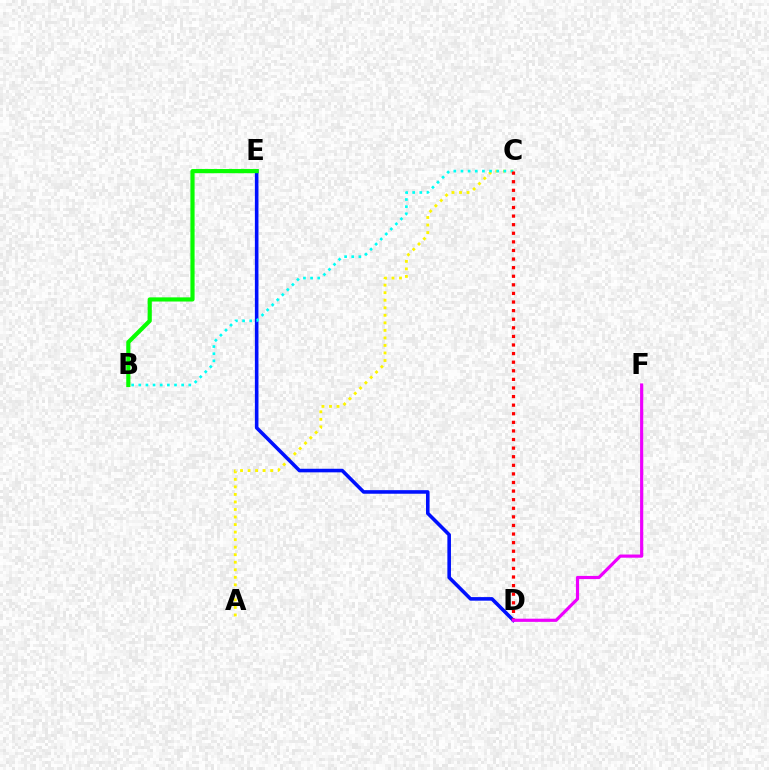{('A', 'C'): [{'color': '#fcf500', 'line_style': 'dotted', 'thickness': 2.05}], ('D', 'E'): [{'color': '#0010ff', 'line_style': 'solid', 'thickness': 2.58}], ('B', 'E'): [{'color': '#08ff00', 'line_style': 'solid', 'thickness': 3.0}], ('B', 'C'): [{'color': '#00fff6', 'line_style': 'dotted', 'thickness': 1.94}], ('C', 'D'): [{'color': '#ff0000', 'line_style': 'dotted', 'thickness': 2.33}], ('D', 'F'): [{'color': '#ee00ff', 'line_style': 'solid', 'thickness': 2.29}]}